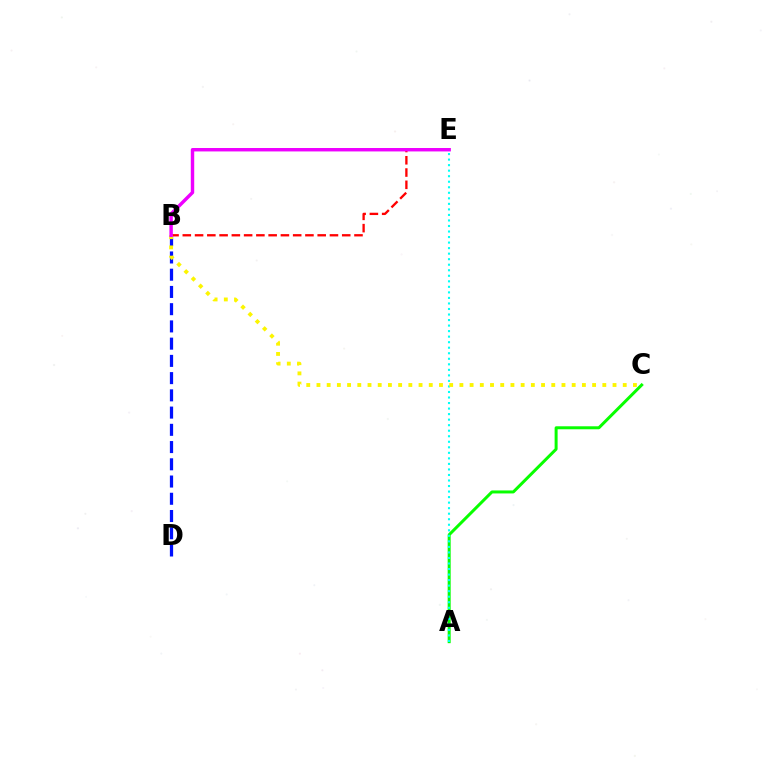{('B', 'D'): [{'color': '#0010ff', 'line_style': 'dashed', 'thickness': 2.34}], ('A', 'C'): [{'color': '#08ff00', 'line_style': 'solid', 'thickness': 2.15}], ('B', 'E'): [{'color': '#ff0000', 'line_style': 'dashed', 'thickness': 1.67}, {'color': '#ee00ff', 'line_style': 'solid', 'thickness': 2.47}], ('A', 'E'): [{'color': '#00fff6', 'line_style': 'dotted', 'thickness': 1.5}], ('B', 'C'): [{'color': '#fcf500', 'line_style': 'dotted', 'thickness': 2.77}]}